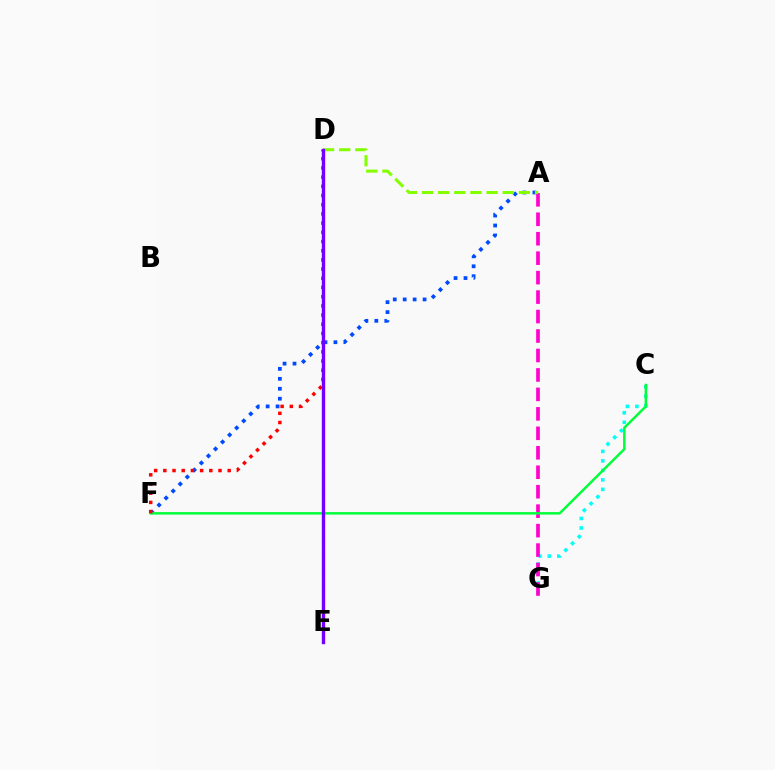{('C', 'G'): [{'color': '#00fff6', 'line_style': 'dotted', 'thickness': 2.58}], ('A', 'G'): [{'color': '#ff00cf', 'line_style': 'dashed', 'thickness': 2.64}], ('D', 'E'): [{'color': '#ffbd00', 'line_style': 'dashed', 'thickness': 2.17}, {'color': '#7200ff', 'line_style': 'solid', 'thickness': 2.43}], ('A', 'F'): [{'color': '#004bff', 'line_style': 'dotted', 'thickness': 2.7}], ('A', 'D'): [{'color': '#84ff00', 'line_style': 'dashed', 'thickness': 2.19}], ('C', 'F'): [{'color': '#00ff39', 'line_style': 'solid', 'thickness': 1.77}], ('D', 'F'): [{'color': '#ff0000', 'line_style': 'dotted', 'thickness': 2.5}]}